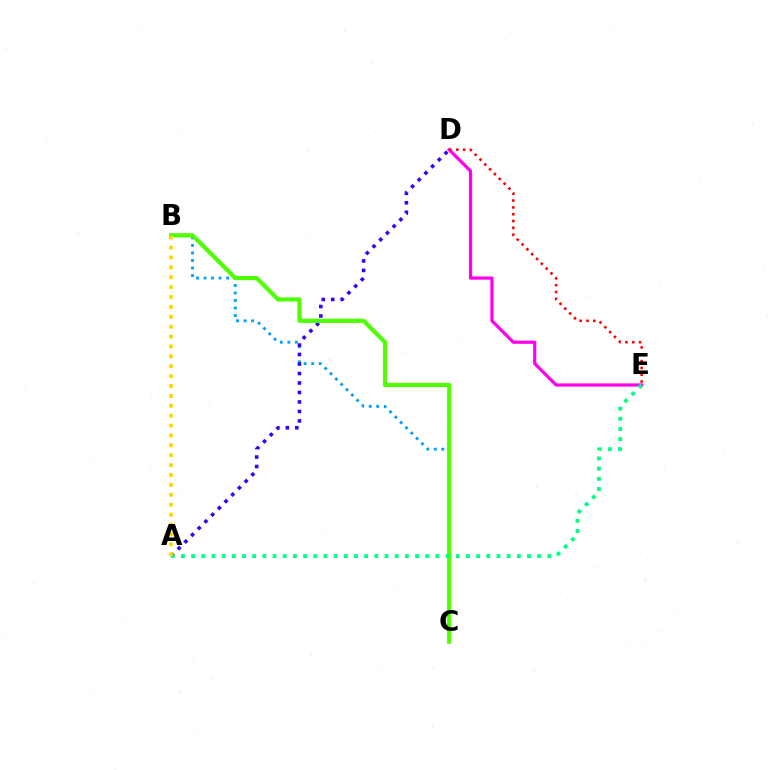{('B', 'C'): [{'color': '#009eff', 'line_style': 'dotted', 'thickness': 2.05}, {'color': '#4fff00', 'line_style': 'solid', 'thickness': 2.98}], ('A', 'D'): [{'color': '#3700ff', 'line_style': 'dotted', 'thickness': 2.58}], ('D', 'E'): [{'color': '#ff00ed', 'line_style': 'solid', 'thickness': 2.31}, {'color': '#ff0000', 'line_style': 'dotted', 'thickness': 1.85}], ('A', 'E'): [{'color': '#00ff86', 'line_style': 'dotted', 'thickness': 2.77}], ('A', 'B'): [{'color': '#ffd500', 'line_style': 'dotted', 'thickness': 2.69}]}